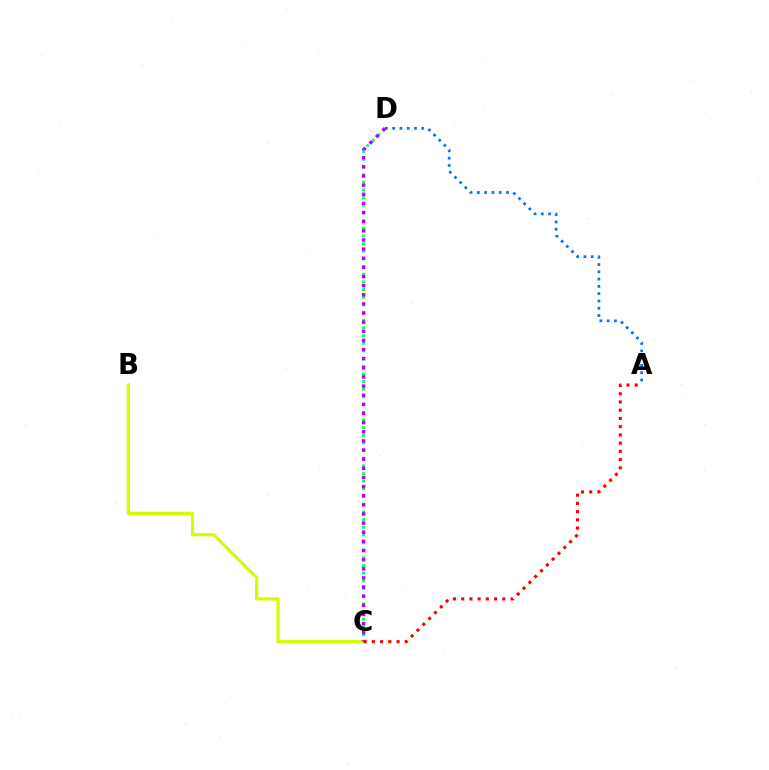{('C', 'D'): [{'color': '#00ff5c', 'line_style': 'dotted', 'thickness': 2.08}, {'color': '#b900ff', 'line_style': 'dotted', 'thickness': 2.48}], ('B', 'C'): [{'color': '#d1ff00', 'line_style': 'solid', 'thickness': 2.31}], ('A', 'D'): [{'color': '#0074ff', 'line_style': 'dotted', 'thickness': 1.98}], ('A', 'C'): [{'color': '#ff0000', 'line_style': 'dotted', 'thickness': 2.24}]}